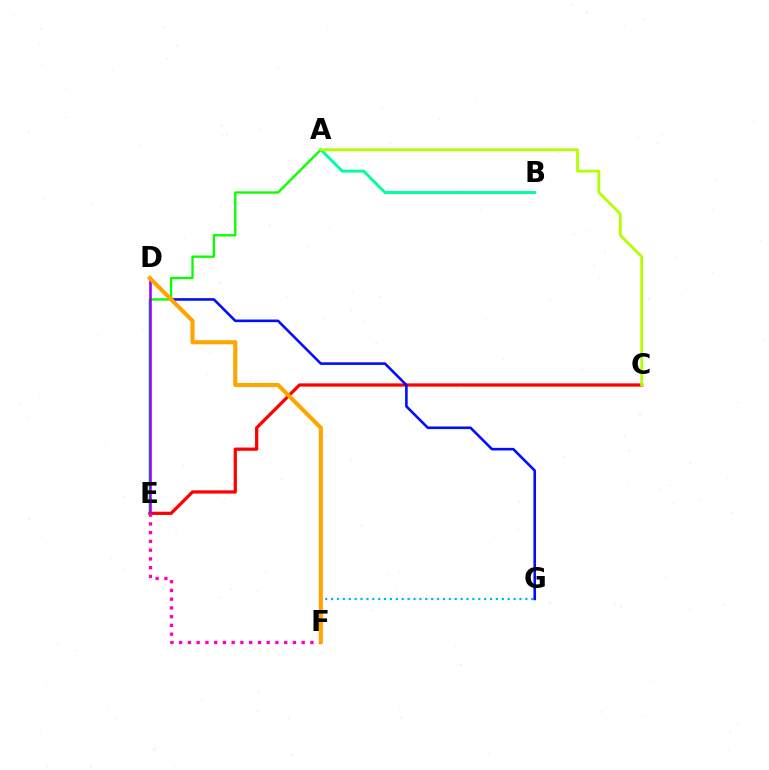{('A', 'B'): [{'color': '#00ff9d', 'line_style': 'solid', 'thickness': 2.11}], ('C', 'E'): [{'color': '#ff0000', 'line_style': 'solid', 'thickness': 2.33}], ('A', 'E'): [{'color': '#08ff00', 'line_style': 'solid', 'thickness': 1.68}], ('F', 'G'): [{'color': '#00b5ff', 'line_style': 'dotted', 'thickness': 1.6}], ('D', 'E'): [{'color': '#9b00ff', 'line_style': 'solid', 'thickness': 1.85}], ('E', 'F'): [{'color': '#ff00bd', 'line_style': 'dotted', 'thickness': 2.38}], ('D', 'G'): [{'color': '#0010ff', 'line_style': 'solid', 'thickness': 1.88}], ('D', 'F'): [{'color': '#ffa500', 'line_style': 'solid', 'thickness': 2.95}], ('A', 'C'): [{'color': '#b3ff00', 'line_style': 'solid', 'thickness': 2.01}]}